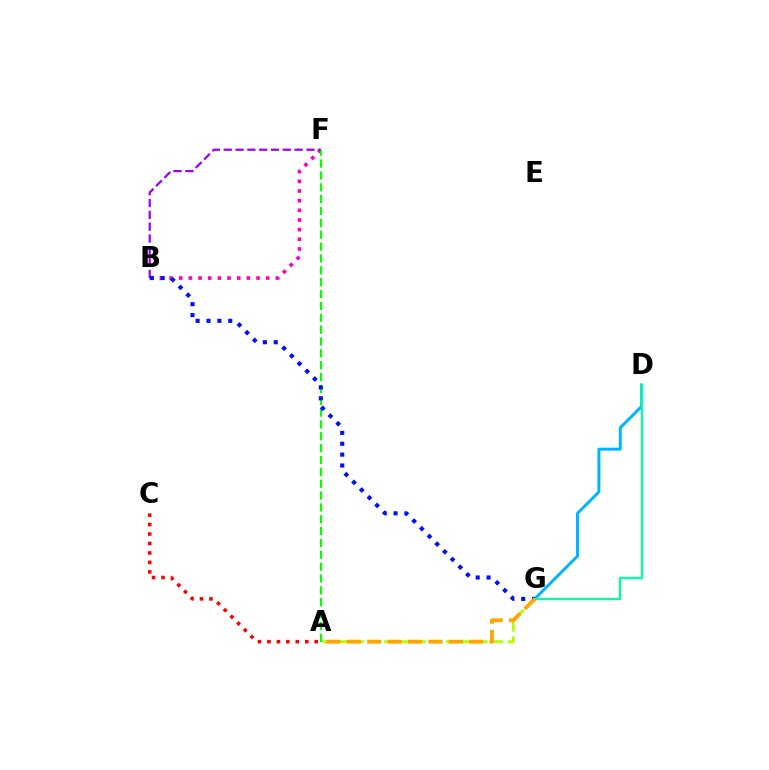{('A', 'C'): [{'color': '#ff0000', 'line_style': 'dotted', 'thickness': 2.57}], ('B', 'F'): [{'color': '#ff00bd', 'line_style': 'dotted', 'thickness': 2.63}, {'color': '#9b00ff', 'line_style': 'dashed', 'thickness': 1.6}], ('A', 'F'): [{'color': '#08ff00', 'line_style': 'dashed', 'thickness': 1.61}], ('A', 'G'): [{'color': '#b3ff00', 'line_style': 'dashed', 'thickness': 2.1}, {'color': '#ffa500', 'line_style': 'dashed', 'thickness': 2.77}], ('D', 'G'): [{'color': '#00b5ff', 'line_style': 'solid', 'thickness': 2.14}, {'color': '#00ff9d', 'line_style': 'solid', 'thickness': 1.64}], ('B', 'G'): [{'color': '#0010ff', 'line_style': 'dotted', 'thickness': 2.95}]}